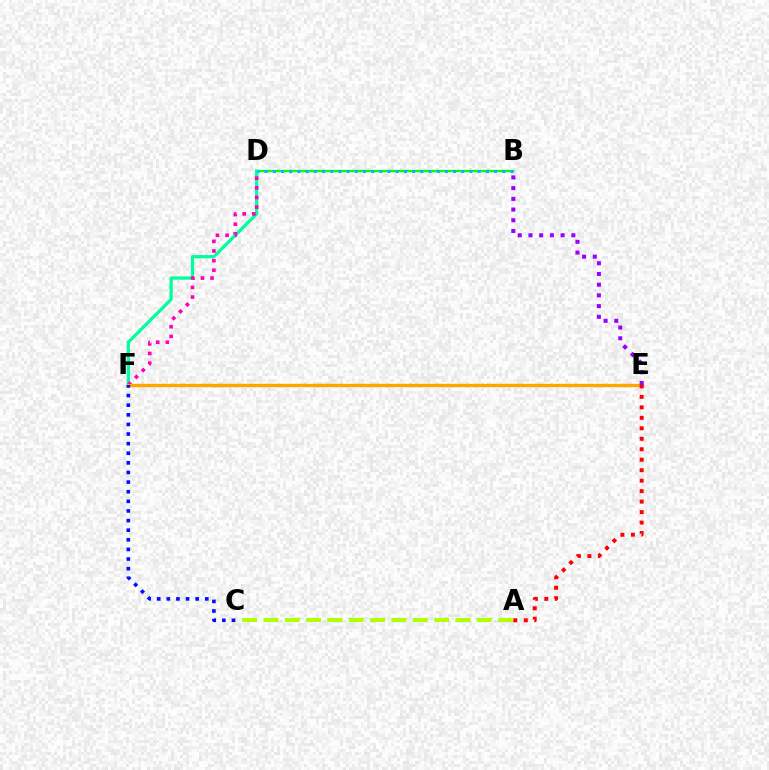{('B', 'D'): [{'color': '#08ff00', 'line_style': 'solid', 'thickness': 1.64}, {'color': '#00b5ff', 'line_style': 'dotted', 'thickness': 2.23}], ('D', 'F'): [{'color': '#00ff9d', 'line_style': 'solid', 'thickness': 2.33}, {'color': '#ff00bd', 'line_style': 'dotted', 'thickness': 2.62}], ('E', 'F'): [{'color': '#ffa500', 'line_style': 'solid', 'thickness': 2.44}], ('A', 'C'): [{'color': '#b3ff00', 'line_style': 'dashed', 'thickness': 2.9}], ('C', 'F'): [{'color': '#0010ff', 'line_style': 'dotted', 'thickness': 2.61}], ('B', 'E'): [{'color': '#9b00ff', 'line_style': 'dotted', 'thickness': 2.91}], ('A', 'E'): [{'color': '#ff0000', 'line_style': 'dotted', 'thickness': 2.85}]}